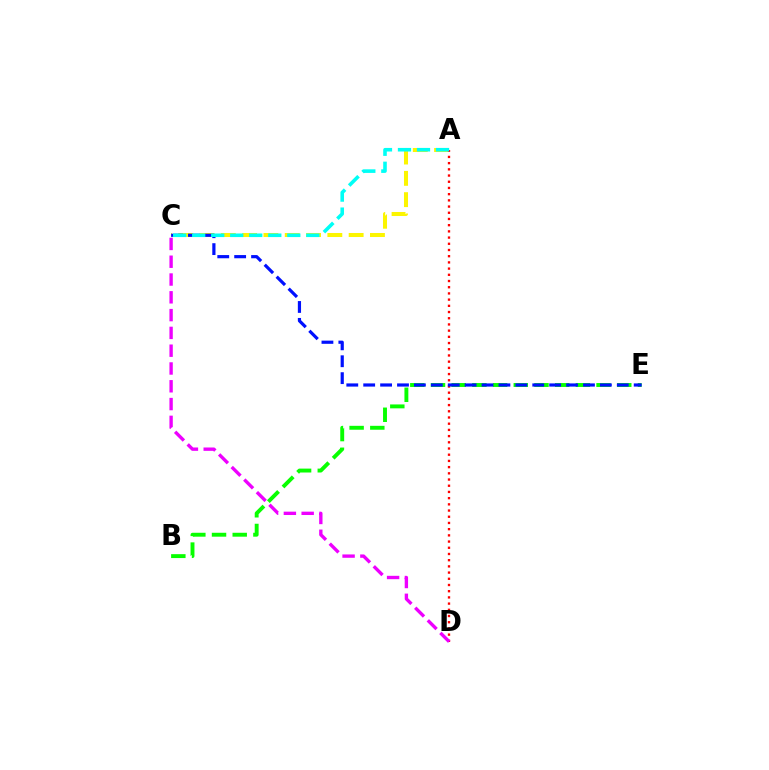{('B', 'E'): [{'color': '#08ff00', 'line_style': 'dashed', 'thickness': 2.81}], ('A', 'C'): [{'color': '#fcf500', 'line_style': 'dashed', 'thickness': 2.89}, {'color': '#00fff6', 'line_style': 'dashed', 'thickness': 2.58}], ('A', 'D'): [{'color': '#ff0000', 'line_style': 'dotted', 'thickness': 1.69}], ('C', 'E'): [{'color': '#0010ff', 'line_style': 'dashed', 'thickness': 2.3}], ('C', 'D'): [{'color': '#ee00ff', 'line_style': 'dashed', 'thickness': 2.42}]}